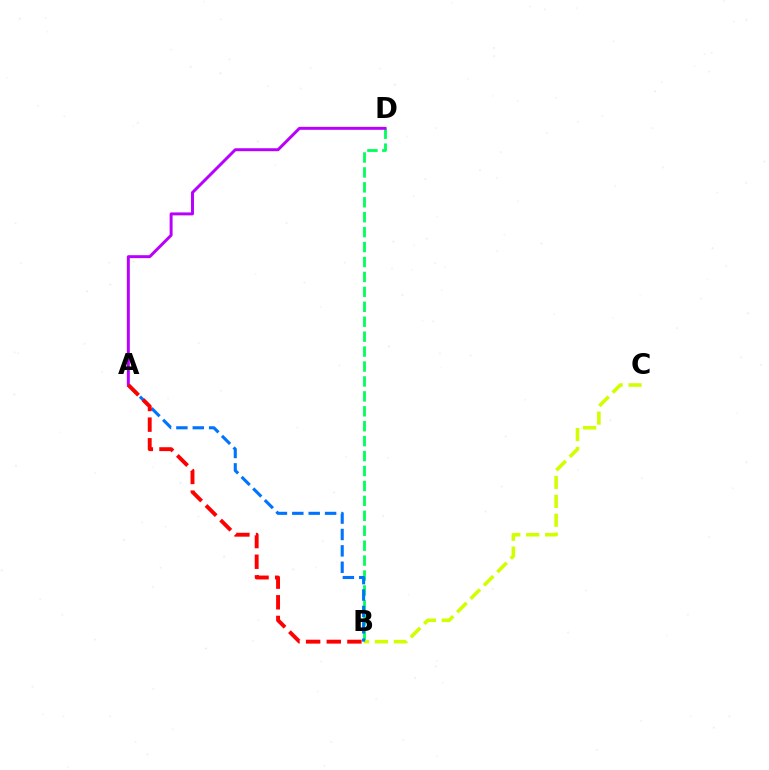{('B', 'D'): [{'color': '#00ff5c', 'line_style': 'dashed', 'thickness': 2.03}], ('A', 'D'): [{'color': '#b900ff', 'line_style': 'solid', 'thickness': 2.13}], ('B', 'C'): [{'color': '#d1ff00', 'line_style': 'dashed', 'thickness': 2.57}], ('A', 'B'): [{'color': '#0074ff', 'line_style': 'dashed', 'thickness': 2.23}, {'color': '#ff0000', 'line_style': 'dashed', 'thickness': 2.8}]}